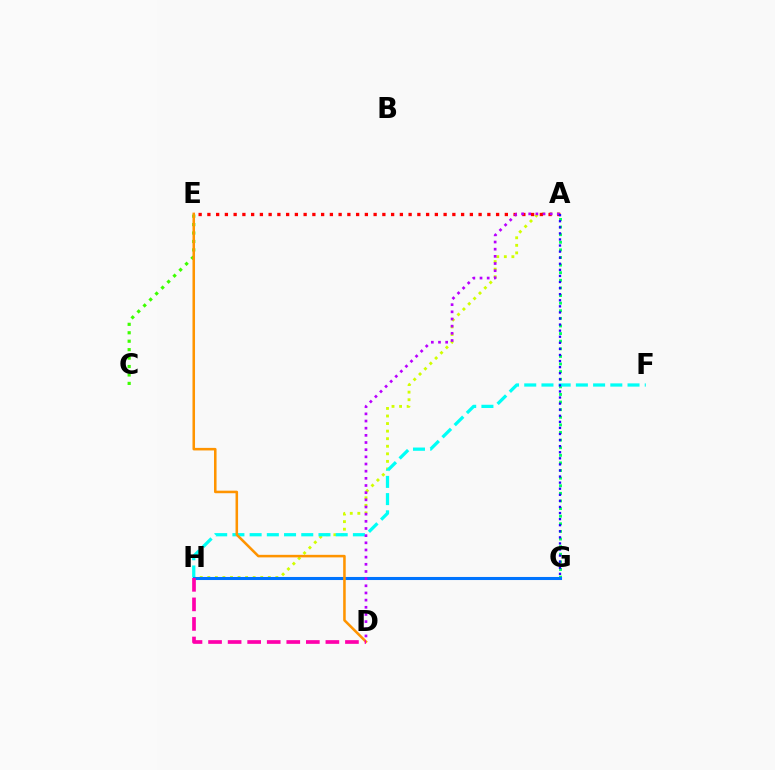{('A', 'H'): [{'color': '#d1ff00', 'line_style': 'dotted', 'thickness': 2.05}], ('A', 'G'): [{'color': '#00ff5c', 'line_style': 'dotted', 'thickness': 2.07}, {'color': '#2500ff', 'line_style': 'dotted', 'thickness': 1.65}], ('C', 'E'): [{'color': '#3dff00', 'line_style': 'dotted', 'thickness': 2.29}], ('F', 'H'): [{'color': '#00fff6', 'line_style': 'dashed', 'thickness': 2.34}], ('A', 'E'): [{'color': '#ff0000', 'line_style': 'dotted', 'thickness': 2.38}], ('G', 'H'): [{'color': '#0074ff', 'line_style': 'solid', 'thickness': 2.21}], ('D', 'E'): [{'color': '#ff9400', 'line_style': 'solid', 'thickness': 1.84}], ('A', 'D'): [{'color': '#b900ff', 'line_style': 'dotted', 'thickness': 1.95}], ('D', 'H'): [{'color': '#ff00ac', 'line_style': 'dashed', 'thickness': 2.66}]}